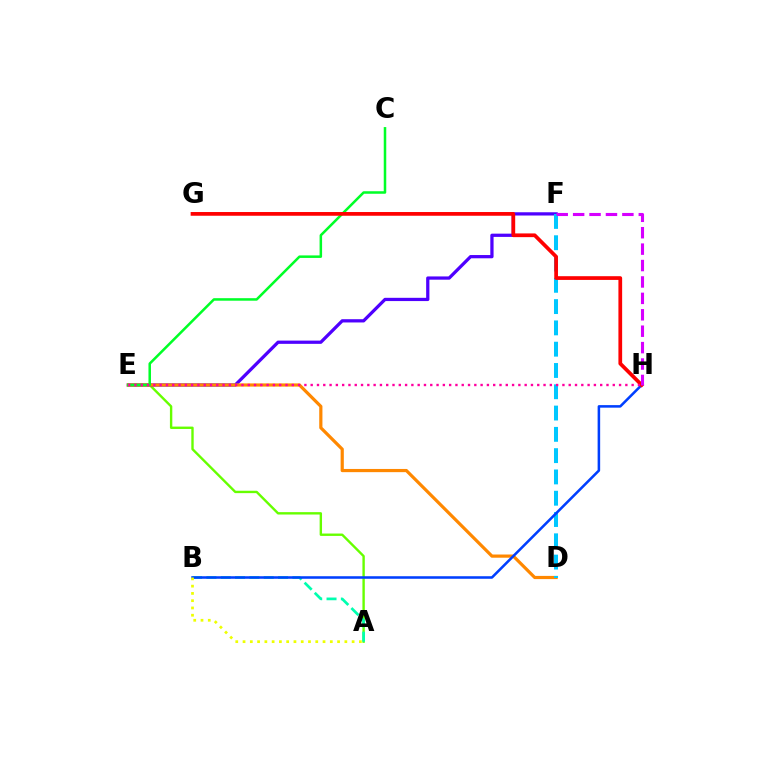{('A', 'E'): [{'color': '#66ff00', 'line_style': 'solid', 'thickness': 1.72}], ('A', 'B'): [{'color': '#00ffaf', 'line_style': 'dashed', 'thickness': 1.95}, {'color': '#eeff00', 'line_style': 'dotted', 'thickness': 1.98}], ('E', 'F'): [{'color': '#4f00ff', 'line_style': 'solid', 'thickness': 2.34}], ('D', 'E'): [{'color': '#ff8800', 'line_style': 'solid', 'thickness': 2.3}], ('C', 'E'): [{'color': '#00ff27', 'line_style': 'solid', 'thickness': 1.82}], ('D', 'F'): [{'color': '#00c7ff', 'line_style': 'dashed', 'thickness': 2.89}], ('B', 'H'): [{'color': '#003fff', 'line_style': 'solid', 'thickness': 1.83}], ('G', 'H'): [{'color': '#ff0000', 'line_style': 'solid', 'thickness': 2.68}], ('F', 'H'): [{'color': '#d600ff', 'line_style': 'dashed', 'thickness': 2.23}], ('E', 'H'): [{'color': '#ff00a0', 'line_style': 'dotted', 'thickness': 1.71}]}